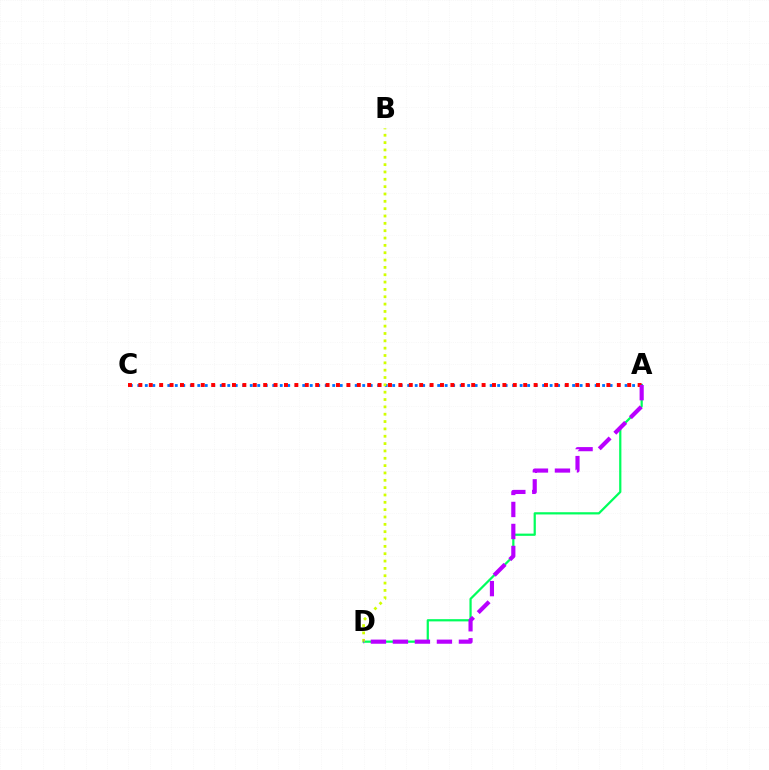{('A', 'D'): [{'color': '#00ff5c', 'line_style': 'solid', 'thickness': 1.6}, {'color': '#b900ff', 'line_style': 'dashed', 'thickness': 2.99}], ('A', 'C'): [{'color': '#0074ff', 'line_style': 'dotted', 'thickness': 2.04}, {'color': '#ff0000', 'line_style': 'dotted', 'thickness': 2.83}], ('B', 'D'): [{'color': '#d1ff00', 'line_style': 'dotted', 'thickness': 1.99}]}